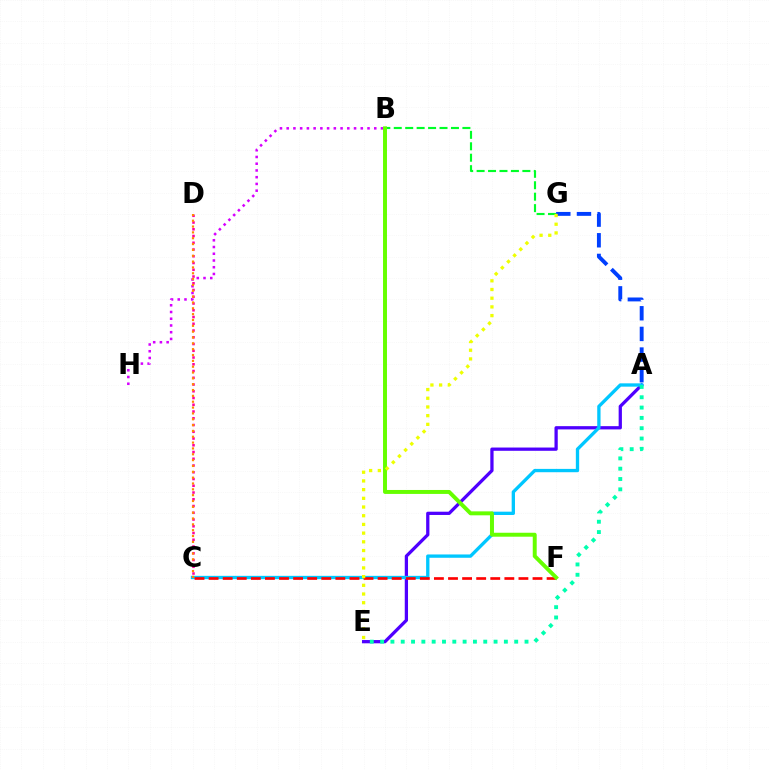{('A', 'E'): [{'color': '#4f00ff', 'line_style': 'solid', 'thickness': 2.35}, {'color': '#00ffaf', 'line_style': 'dotted', 'thickness': 2.8}], ('A', 'G'): [{'color': '#003fff', 'line_style': 'dashed', 'thickness': 2.81}], ('A', 'C'): [{'color': '#00c7ff', 'line_style': 'solid', 'thickness': 2.39}], ('B', 'H'): [{'color': '#d600ff', 'line_style': 'dotted', 'thickness': 1.83}], ('C', 'F'): [{'color': '#ff0000', 'line_style': 'dashed', 'thickness': 1.91}], ('C', 'D'): [{'color': '#ff00a0', 'line_style': 'dotted', 'thickness': 1.83}, {'color': '#ff8800', 'line_style': 'dotted', 'thickness': 1.59}], ('B', 'G'): [{'color': '#00ff27', 'line_style': 'dashed', 'thickness': 1.55}], ('B', 'F'): [{'color': '#66ff00', 'line_style': 'solid', 'thickness': 2.84}], ('E', 'G'): [{'color': '#eeff00', 'line_style': 'dotted', 'thickness': 2.36}]}